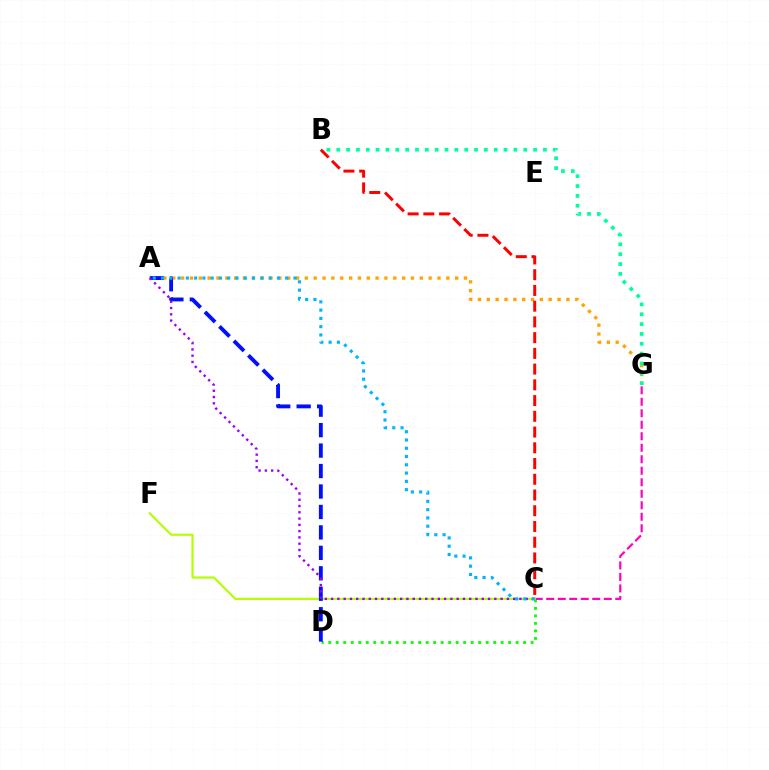{('C', 'D'): [{'color': '#08ff00', 'line_style': 'dotted', 'thickness': 2.04}], ('C', 'G'): [{'color': '#ff00bd', 'line_style': 'dashed', 'thickness': 1.56}], ('A', 'G'): [{'color': '#ffa500', 'line_style': 'dotted', 'thickness': 2.4}], ('B', 'G'): [{'color': '#00ff9d', 'line_style': 'dotted', 'thickness': 2.67}], ('C', 'F'): [{'color': '#b3ff00', 'line_style': 'solid', 'thickness': 1.55}], ('A', 'D'): [{'color': '#0010ff', 'line_style': 'dashed', 'thickness': 2.78}], ('A', 'C'): [{'color': '#9b00ff', 'line_style': 'dotted', 'thickness': 1.71}, {'color': '#00b5ff', 'line_style': 'dotted', 'thickness': 2.25}], ('B', 'C'): [{'color': '#ff0000', 'line_style': 'dashed', 'thickness': 2.14}]}